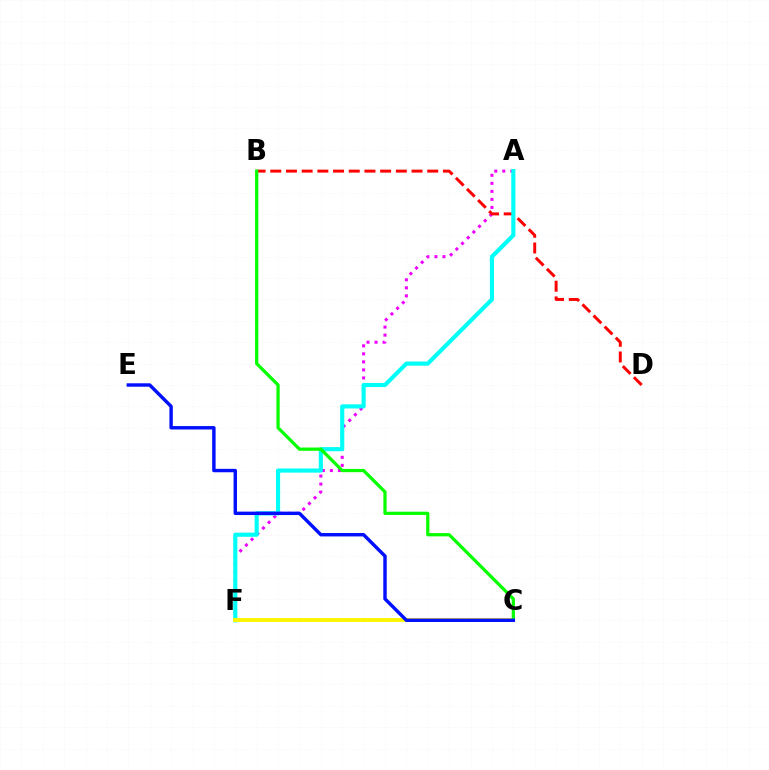{('A', 'F'): [{'color': '#ee00ff', 'line_style': 'dotted', 'thickness': 2.18}, {'color': '#00fff6', 'line_style': 'solid', 'thickness': 2.98}], ('B', 'D'): [{'color': '#ff0000', 'line_style': 'dashed', 'thickness': 2.13}], ('C', 'F'): [{'color': '#fcf500', 'line_style': 'solid', 'thickness': 2.79}], ('B', 'C'): [{'color': '#08ff00', 'line_style': 'solid', 'thickness': 2.33}], ('C', 'E'): [{'color': '#0010ff', 'line_style': 'solid', 'thickness': 2.46}]}